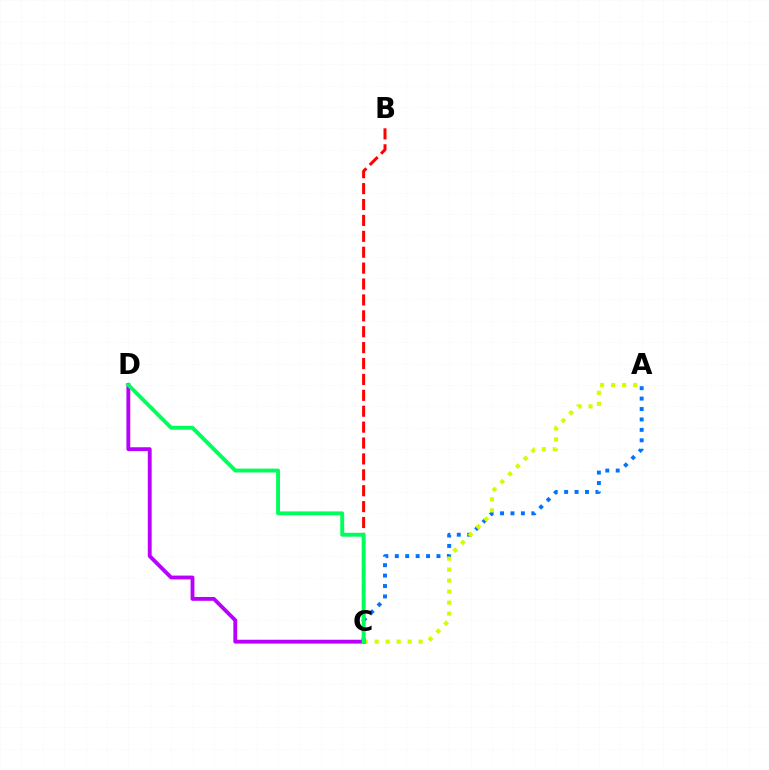{('B', 'C'): [{'color': '#ff0000', 'line_style': 'dashed', 'thickness': 2.16}], ('A', 'C'): [{'color': '#0074ff', 'line_style': 'dotted', 'thickness': 2.83}, {'color': '#d1ff00', 'line_style': 'dotted', 'thickness': 2.99}], ('C', 'D'): [{'color': '#b900ff', 'line_style': 'solid', 'thickness': 2.77}, {'color': '#00ff5c', 'line_style': 'solid', 'thickness': 2.79}]}